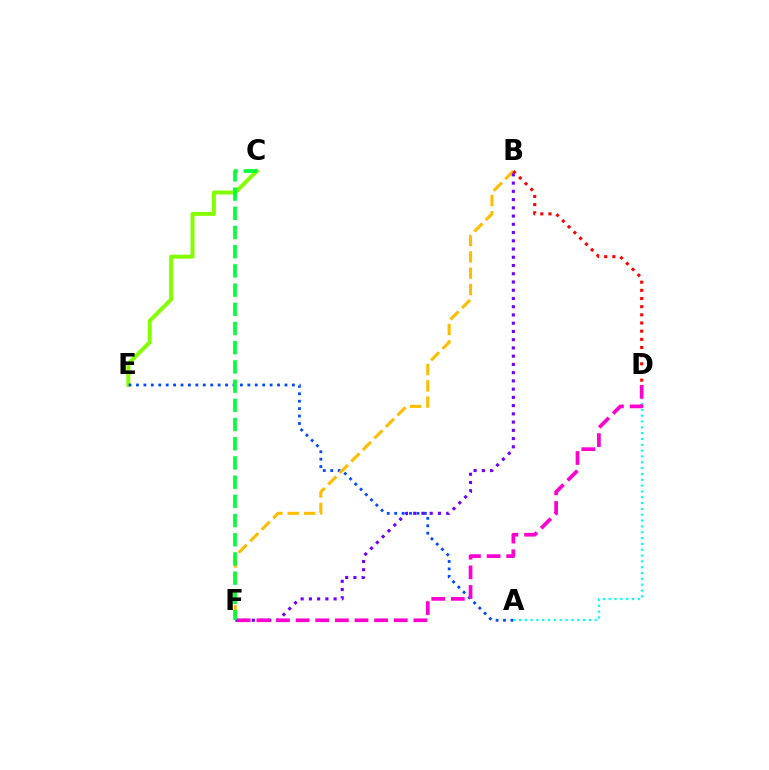{('C', 'E'): [{'color': '#84ff00', 'line_style': 'solid', 'thickness': 2.85}], ('A', 'E'): [{'color': '#004bff', 'line_style': 'dotted', 'thickness': 2.02}], ('A', 'D'): [{'color': '#00fff6', 'line_style': 'dotted', 'thickness': 1.58}], ('B', 'F'): [{'color': '#ffbd00', 'line_style': 'dashed', 'thickness': 2.21}, {'color': '#7200ff', 'line_style': 'dotted', 'thickness': 2.24}], ('B', 'D'): [{'color': '#ff0000', 'line_style': 'dotted', 'thickness': 2.22}], ('C', 'F'): [{'color': '#00ff39', 'line_style': 'dashed', 'thickness': 2.61}], ('D', 'F'): [{'color': '#ff00cf', 'line_style': 'dashed', 'thickness': 2.67}]}